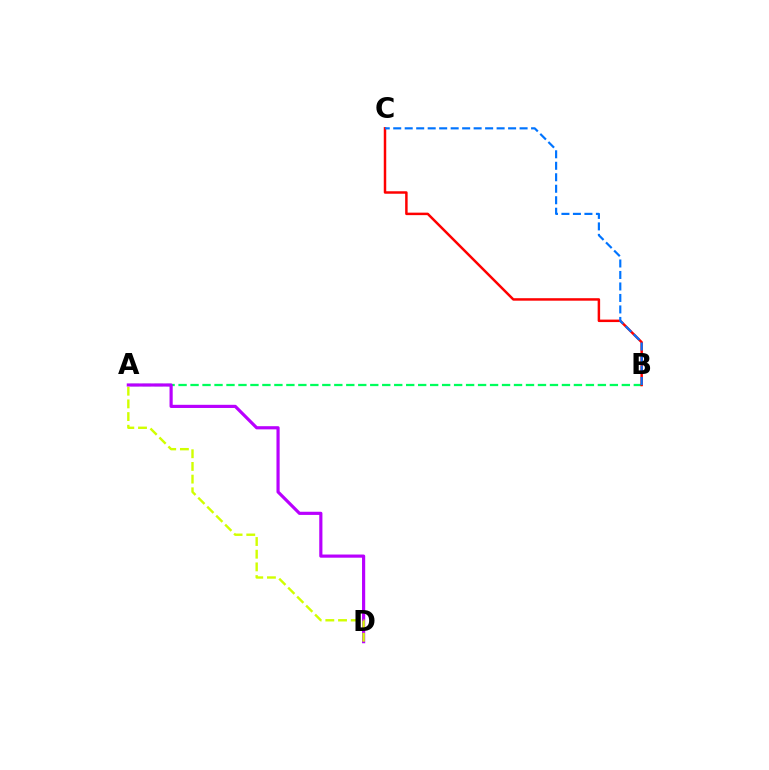{('A', 'B'): [{'color': '#00ff5c', 'line_style': 'dashed', 'thickness': 1.63}], ('B', 'C'): [{'color': '#ff0000', 'line_style': 'solid', 'thickness': 1.79}, {'color': '#0074ff', 'line_style': 'dashed', 'thickness': 1.56}], ('A', 'D'): [{'color': '#b900ff', 'line_style': 'solid', 'thickness': 2.28}, {'color': '#d1ff00', 'line_style': 'dashed', 'thickness': 1.72}]}